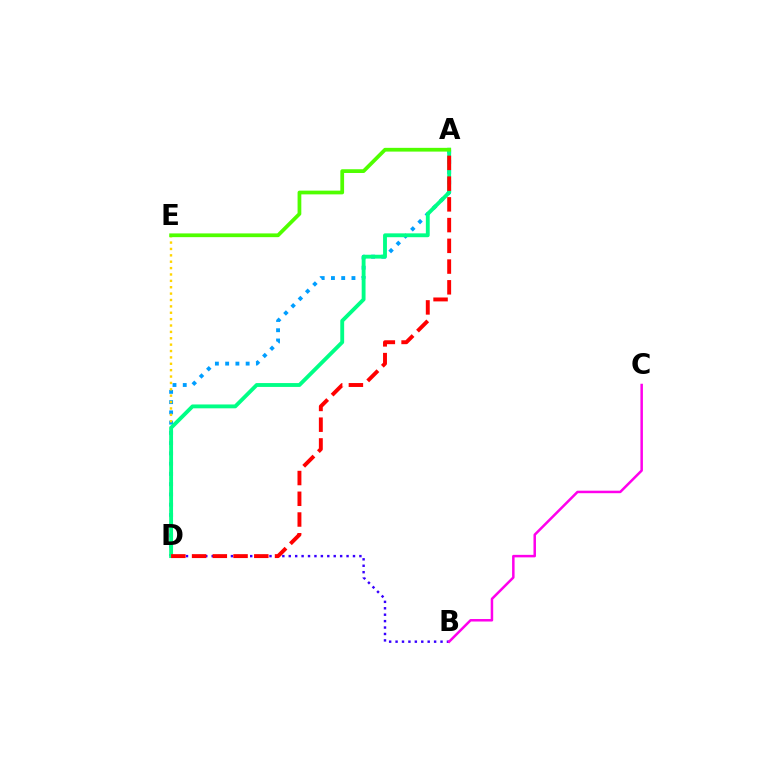{('A', 'D'): [{'color': '#009eff', 'line_style': 'dotted', 'thickness': 2.79}, {'color': '#00ff86', 'line_style': 'solid', 'thickness': 2.78}, {'color': '#ff0000', 'line_style': 'dashed', 'thickness': 2.82}], ('B', 'D'): [{'color': '#3700ff', 'line_style': 'dotted', 'thickness': 1.75}], ('D', 'E'): [{'color': '#ffd500', 'line_style': 'dotted', 'thickness': 1.73}], ('B', 'C'): [{'color': '#ff00ed', 'line_style': 'solid', 'thickness': 1.8}], ('A', 'E'): [{'color': '#4fff00', 'line_style': 'solid', 'thickness': 2.7}]}